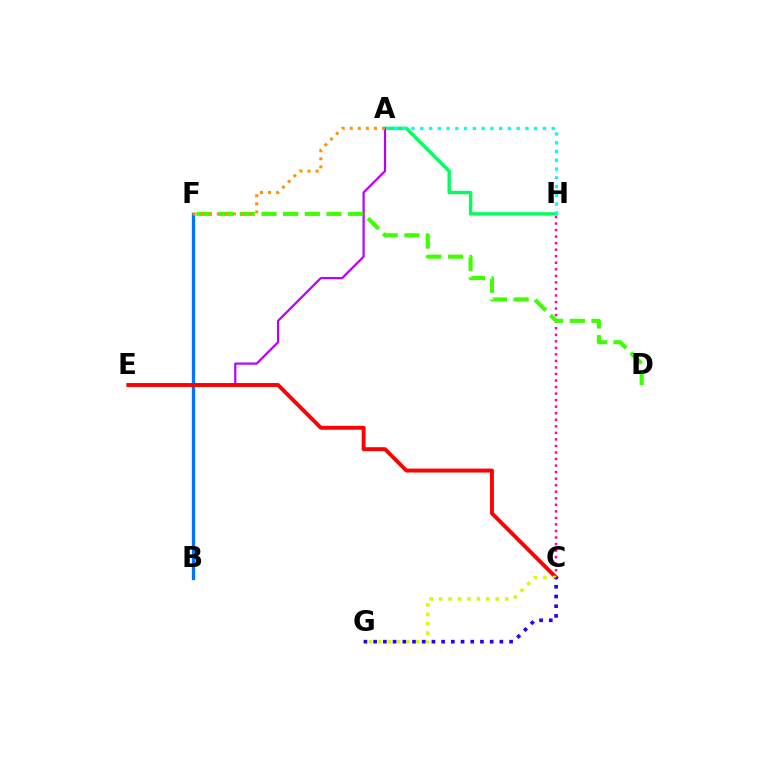{('A', 'H'): [{'color': '#00ff5c', 'line_style': 'solid', 'thickness': 2.43}, {'color': '#00fff6', 'line_style': 'dotted', 'thickness': 2.38}], ('B', 'F'): [{'color': '#0074ff', 'line_style': 'solid', 'thickness': 2.37}], ('C', 'H'): [{'color': '#ff00ac', 'line_style': 'dotted', 'thickness': 1.78}], ('A', 'E'): [{'color': '#b900ff', 'line_style': 'solid', 'thickness': 1.59}], ('C', 'E'): [{'color': '#ff0000', 'line_style': 'solid', 'thickness': 2.82}], ('D', 'F'): [{'color': '#3dff00', 'line_style': 'dashed', 'thickness': 2.95}], ('A', 'F'): [{'color': '#ff9400', 'line_style': 'dotted', 'thickness': 2.19}], ('C', 'G'): [{'color': '#d1ff00', 'line_style': 'dotted', 'thickness': 2.56}, {'color': '#2500ff', 'line_style': 'dotted', 'thickness': 2.64}]}